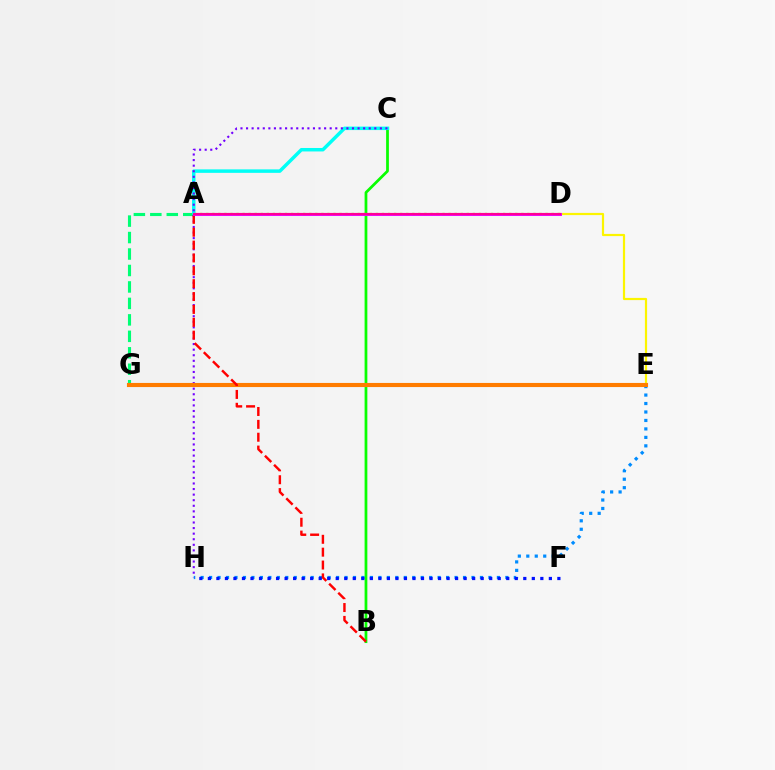{('A', 'G'): [{'color': '#00ff74', 'line_style': 'dashed', 'thickness': 2.24}], ('E', 'H'): [{'color': '#008cff', 'line_style': 'dotted', 'thickness': 2.3}], ('B', 'C'): [{'color': '#08ff00', 'line_style': 'solid', 'thickness': 1.98}], ('F', 'H'): [{'color': '#0010ff', 'line_style': 'dotted', 'thickness': 2.32}], ('A', 'D'): [{'color': '#84ff00', 'line_style': 'dotted', 'thickness': 1.65}, {'color': '#ee00ff', 'line_style': 'solid', 'thickness': 2.1}, {'color': '#ff0094', 'line_style': 'solid', 'thickness': 1.55}], ('A', 'C'): [{'color': '#00fff6', 'line_style': 'solid', 'thickness': 2.5}], ('C', 'H'): [{'color': '#7200ff', 'line_style': 'dotted', 'thickness': 1.51}], ('D', 'E'): [{'color': '#fcf500', 'line_style': 'solid', 'thickness': 1.58}], ('E', 'G'): [{'color': '#ff7c00', 'line_style': 'solid', 'thickness': 2.96}], ('A', 'B'): [{'color': '#ff0000', 'line_style': 'dashed', 'thickness': 1.75}]}